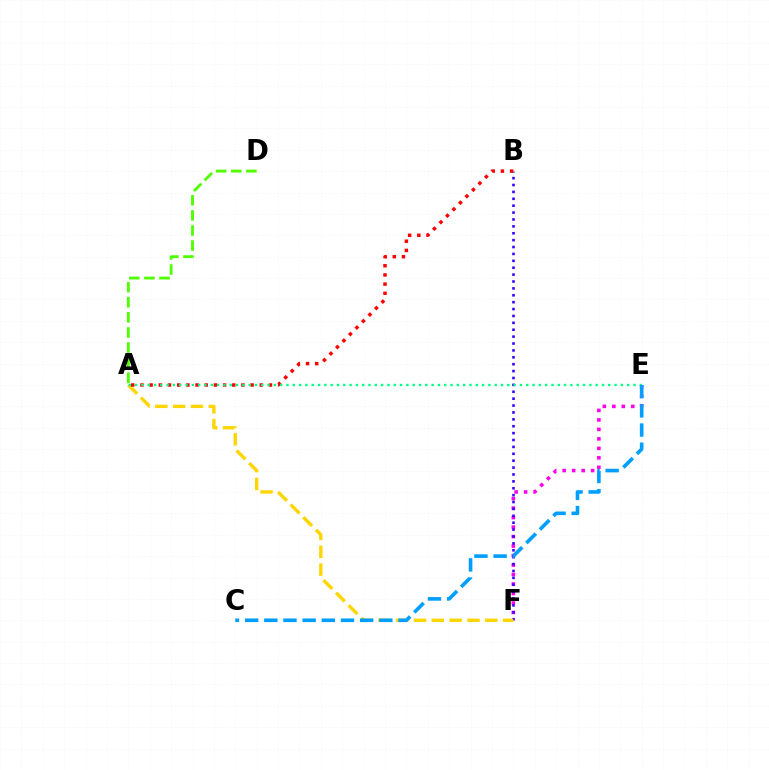{('E', 'F'): [{'color': '#ff00ed', 'line_style': 'dotted', 'thickness': 2.58}], ('B', 'F'): [{'color': '#3700ff', 'line_style': 'dotted', 'thickness': 1.87}], ('A', 'D'): [{'color': '#4fff00', 'line_style': 'dashed', 'thickness': 2.05}], ('A', 'F'): [{'color': '#ffd500', 'line_style': 'dashed', 'thickness': 2.42}], ('A', 'B'): [{'color': '#ff0000', 'line_style': 'dotted', 'thickness': 2.49}], ('A', 'E'): [{'color': '#00ff86', 'line_style': 'dotted', 'thickness': 1.71}], ('C', 'E'): [{'color': '#009eff', 'line_style': 'dashed', 'thickness': 2.6}]}